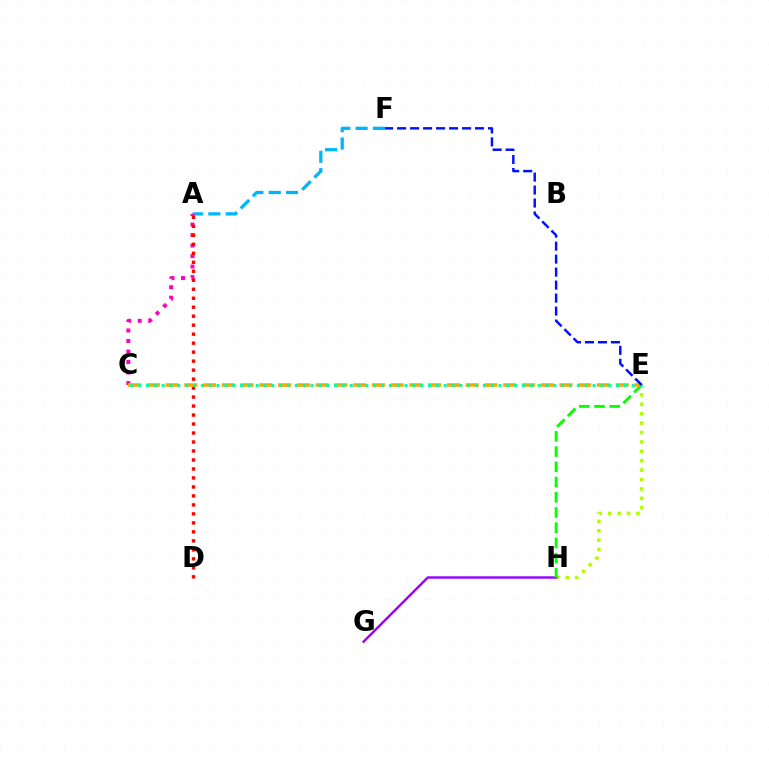{('E', 'H'): [{'color': '#b3ff00', 'line_style': 'dotted', 'thickness': 2.55}, {'color': '#08ff00', 'line_style': 'dashed', 'thickness': 2.07}], ('A', 'F'): [{'color': '#00b5ff', 'line_style': 'dashed', 'thickness': 2.35}], ('G', 'H'): [{'color': '#9b00ff', 'line_style': 'solid', 'thickness': 1.75}], ('A', 'C'): [{'color': '#ff00bd', 'line_style': 'dotted', 'thickness': 2.85}], ('A', 'D'): [{'color': '#ff0000', 'line_style': 'dotted', 'thickness': 2.44}], ('C', 'E'): [{'color': '#ffa500', 'line_style': 'dashed', 'thickness': 2.55}, {'color': '#00ff9d', 'line_style': 'dotted', 'thickness': 2.13}], ('E', 'F'): [{'color': '#0010ff', 'line_style': 'dashed', 'thickness': 1.76}]}